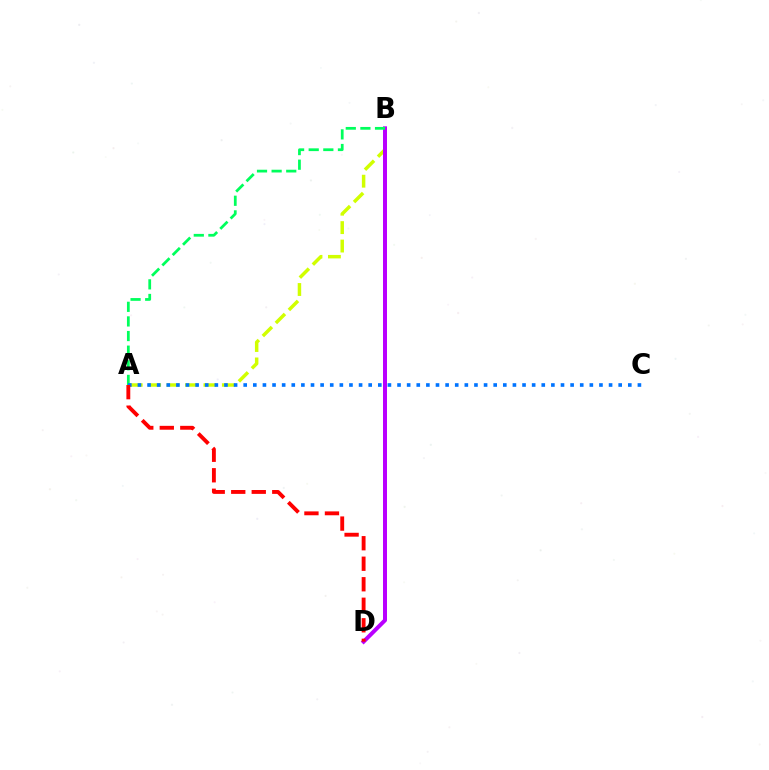{('A', 'B'): [{'color': '#d1ff00', 'line_style': 'dashed', 'thickness': 2.5}, {'color': '#00ff5c', 'line_style': 'dashed', 'thickness': 1.99}], ('B', 'D'): [{'color': '#b900ff', 'line_style': 'solid', 'thickness': 2.88}], ('A', 'C'): [{'color': '#0074ff', 'line_style': 'dotted', 'thickness': 2.61}], ('A', 'D'): [{'color': '#ff0000', 'line_style': 'dashed', 'thickness': 2.79}]}